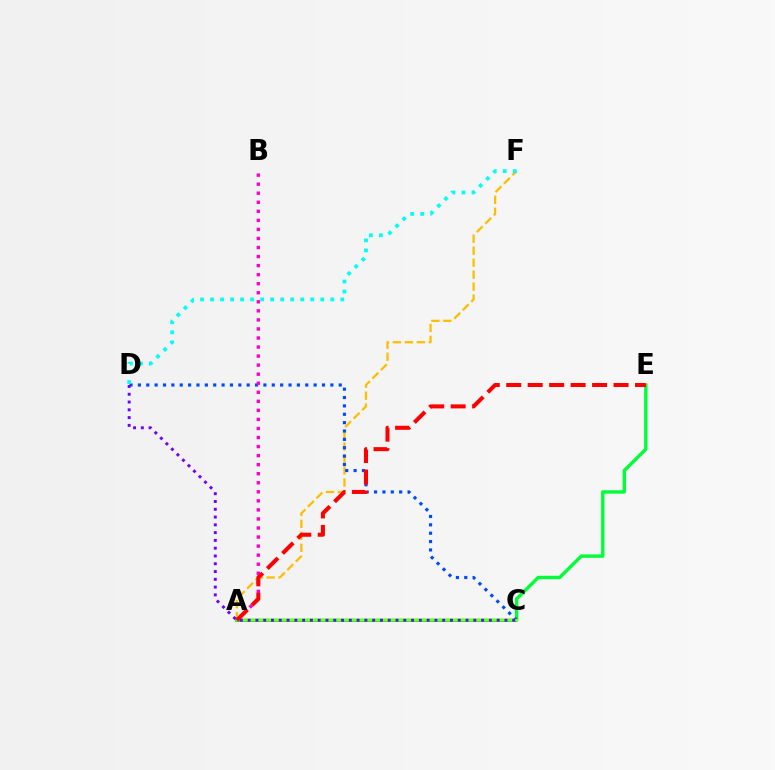{('A', 'F'): [{'color': '#ffbd00', 'line_style': 'dashed', 'thickness': 1.63}], ('A', 'E'): [{'color': '#00ff39', 'line_style': 'solid', 'thickness': 2.45}, {'color': '#ff0000', 'line_style': 'dashed', 'thickness': 2.92}], ('C', 'D'): [{'color': '#004bff', 'line_style': 'dotted', 'thickness': 2.27}, {'color': '#7200ff', 'line_style': 'dotted', 'thickness': 2.11}], ('D', 'F'): [{'color': '#00fff6', 'line_style': 'dotted', 'thickness': 2.72}], ('A', 'B'): [{'color': '#ff00cf', 'line_style': 'dotted', 'thickness': 2.46}], ('A', 'C'): [{'color': '#84ff00', 'line_style': 'solid', 'thickness': 1.57}]}